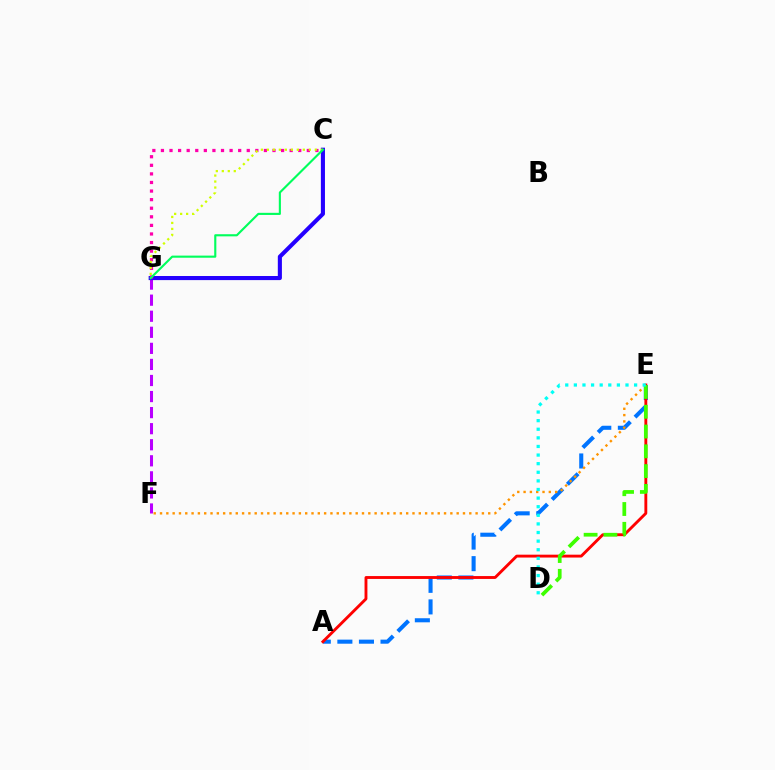{('F', 'G'): [{'color': '#b900ff', 'line_style': 'dashed', 'thickness': 2.18}], ('A', 'E'): [{'color': '#0074ff', 'line_style': 'dashed', 'thickness': 2.93}, {'color': '#ff0000', 'line_style': 'solid', 'thickness': 2.07}], ('E', 'F'): [{'color': '#ff9400', 'line_style': 'dotted', 'thickness': 1.71}], ('C', 'G'): [{'color': '#2500ff', 'line_style': 'solid', 'thickness': 2.95}, {'color': '#ff00ac', 'line_style': 'dotted', 'thickness': 2.33}, {'color': '#d1ff00', 'line_style': 'dotted', 'thickness': 1.63}, {'color': '#00ff5c', 'line_style': 'solid', 'thickness': 1.53}], ('D', 'E'): [{'color': '#3dff00', 'line_style': 'dashed', 'thickness': 2.69}, {'color': '#00fff6', 'line_style': 'dotted', 'thickness': 2.34}]}